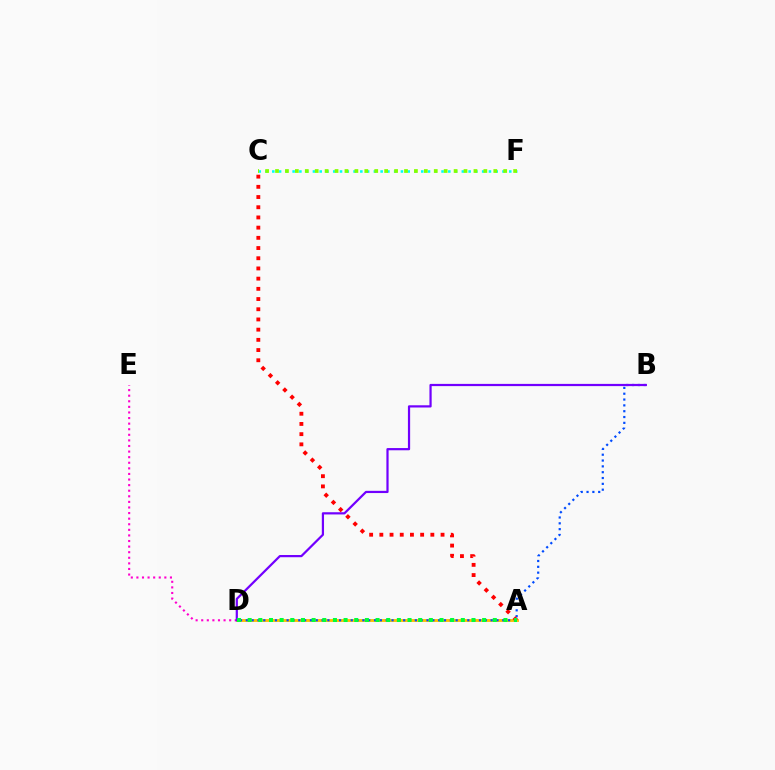{('C', 'F'): [{'color': '#00fff6', 'line_style': 'dotted', 'thickness': 1.84}, {'color': '#84ff00', 'line_style': 'dotted', 'thickness': 2.7}], ('D', 'E'): [{'color': '#ff00cf', 'line_style': 'dotted', 'thickness': 1.52}], ('A', 'D'): [{'color': '#ffbd00', 'line_style': 'solid', 'thickness': 2.06}, {'color': '#00ff39', 'line_style': 'dotted', 'thickness': 2.9}], ('B', 'D'): [{'color': '#004bff', 'line_style': 'dotted', 'thickness': 1.58}, {'color': '#7200ff', 'line_style': 'solid', 'thickness': 1.6}], ('A', 'C'): [{'color': '#ff0000', 'line_style': 'dotted', 'thickness': 2.77}]}